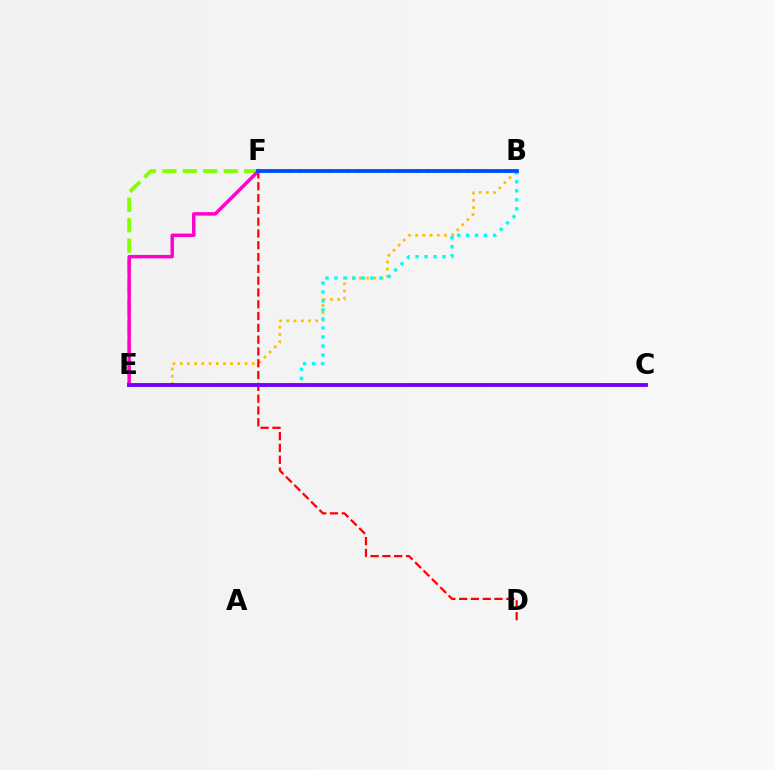{('B', 'F'): [{'color': '#00ff39', 'line_style': 'dotted', 'thickness': 2.68}, {'color': '#004bff', 'line_style': 'solid', 'thickness': 2.74}], ('B', 'E'): [{'color': '#ffbd00', 'line_style': 'dotted', 'thickness': 1.96}, {'color': '#00fff6', 'line_style': 'dotted', 'thickness': 2.44}], ('D', 'F'): [{'color': '#ff0000', 'line_style': 'dashed', 'thickness': 1.6}], ('E', 'F'): [{'color': '#84ff00', 'line_style': 'dashed', 'thickness': 2.78}, {'color': '#ff00cf', 'line_style': 'solid', 'thickness': 2.49}], ('C', 'E'): [{'color': '#7200ff', 'line_style': 'solid', 'thickness': 2.78}]}